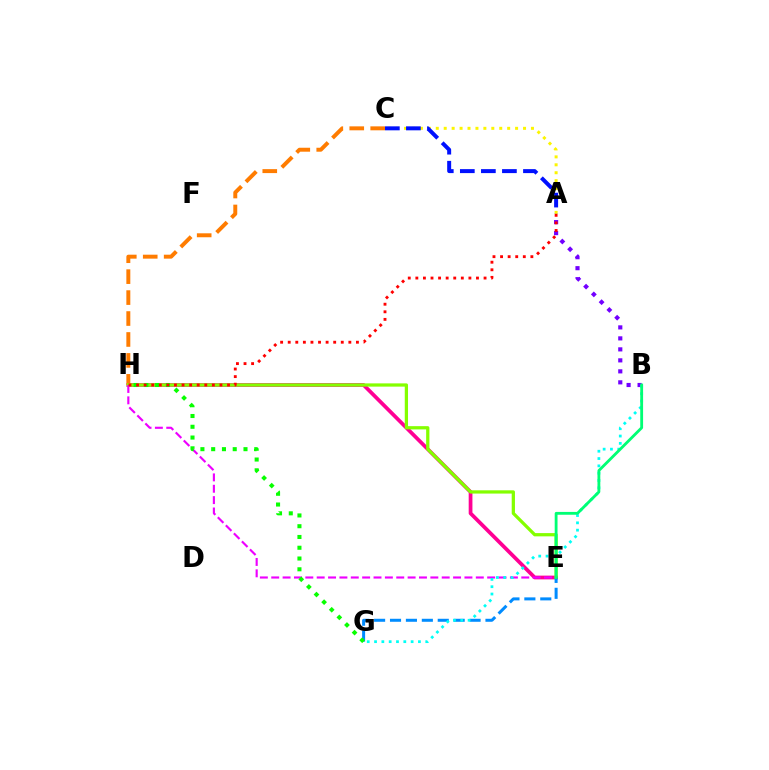{('E', 'H'): [{'color': '#ff0094', 'line_style': 'solid', 'thickness': 2.69}, {'color': '#84ff00', 'line_style': 'solid', 'thickness': 2.34}, {'color': '#ee00ff', 'line_style': 'dashed', 'thickness': 1.54}], ('C', 'H'): [{'color': '#ff7c00', 'line_style': 'dashed', 'thickness': 2.84}], ('A', 'C'): [{'color': '#fcf500', 'line_style': 'dotted', 'thickness': 2.16}, {'color': '#0010ff', 'line_style': 'dashed', 'thickness': 2.86}], ('E', 'G'): [{'color': '#008cff', 'line_style': 'dashed', 'thickness': 2.16}], ('A', 'B'): [{'color': '#7200ff', 'line_style': 'dotted', 'thickness': 2.99}], ('B', 'G'): [{'color': '#00fff6', 'line_style': 'dotted', 'thickness': 1.99}], ('B', 'E'): [{'color': '#00ff74', 'line_style': 'solid', 'thickness': 2.04}], ('G', 'H'): [{'color': '#08ff00', 'line_style': 'dotted', 'thickness': 2.93}], ('A', 'H'): [{'color': '#ff0000', 'line_style': 'dotted', 'thickness': 2.06}]}